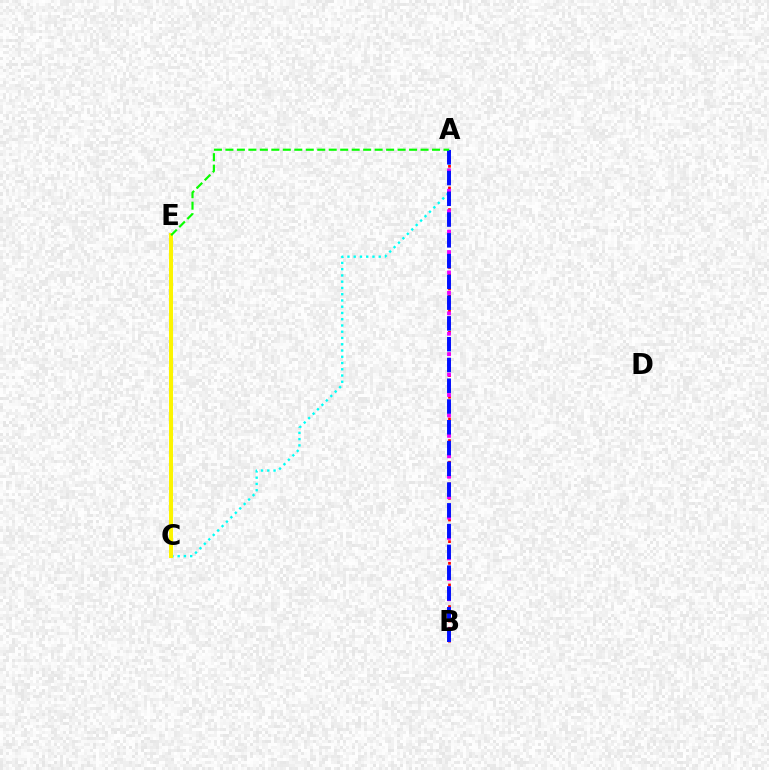{('A', 'C'): [{'color': '#00fff6', 'line_style': 'dotted', 'thickness': 1.7}], ('A', 'B'): [{'color': '#ff0000', 'line_style': 'dotted', 'thickness': 1.96}, {'color': '#ee00ff', 'line_style': 'dotted', 'thickness': 2.77}, {'color': '#0010ff', 'line_style': 'dashed', 'thickness': 2.82}], ('C', 'E'): [{'color': '#fcf500', 'line_style': 'solid', 'thickness': 2.9}], ('A', 'E'): [{'color': '#08ff00', 'line_style': 'dashed', 'thickness': 1.56}]}